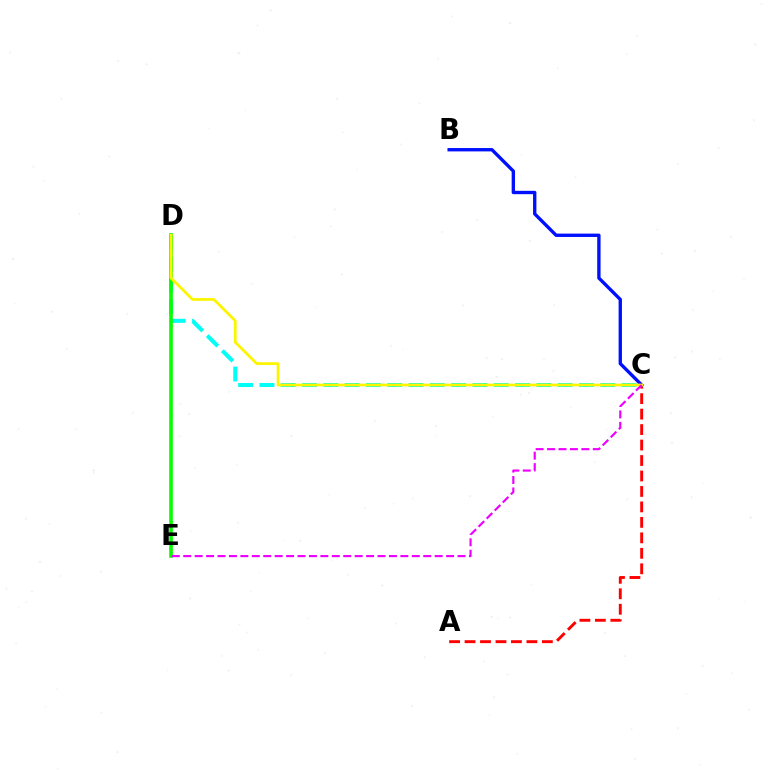{('C', 'D'): [{'color': '#00fff6', 'line_style': 'dashed', 'thickness': 2.89}, {'color': '#fcf500', 'line_style': 'solid', 'thickness': 1.99}], ('A', 'C'): [{'color': '#ff0000', 'line_style': 'dashed', 'thickness': 2.1}], ('D', 'E'): [{'color': '#08ff00', 'line_style': 'solid', 'thickness': 2.63}], ('B', 'C'): [{'color': '#0010ff', 'line_style': 'solid', 'thickness': 2.42}], ('C', 'E'): [{'color': '#ee00ff', 'line_style': 'dashed', 'thickness': 1.55}]}